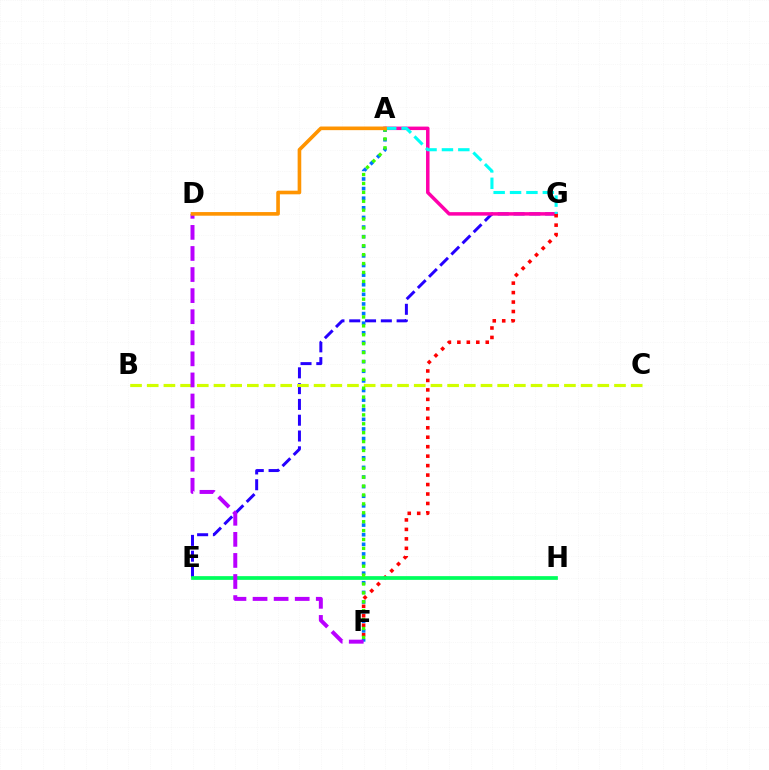{('E', 'G'): [{'color': '#2500ff', 'line_style': 'dashed', 'thickness': 2.15}], ('A', 'F'): [{'color': '#0074ff', 'line_style': 'dotted', 'thickness': 2.61}, {'color': '#3dff00', 'line_style': 'dotted', 'thickness': 2.42}], ('A', 'G'): [{'color': '#ff00ac', 'line_style': 'solid', 'thickness': 2.52}, {'color': '#00fff6', 'line_style': 'dashed', 'thickness': 2.23}], ('F', 'G'): [{'color': '#ff0000', 'line_style': 'dotted', 'thickness': 2.57}], ('E', 'H'): [{'color': '#00ff5c', 'line_style': 'solid', 'thickness': 2.68}], ('B', 'C'): [{'color': '#d1ff00', 'line_style': 'dashed', 'thickness': 2.27}], ('D', 'F'): [{'color': '#b900ff', 'line_style': 'dashed', 'thickness': 2.86}], ('A', 'D'): [{'color': '#ff9400', 'line_style': 'solid', 'thickness': 2.61}]}